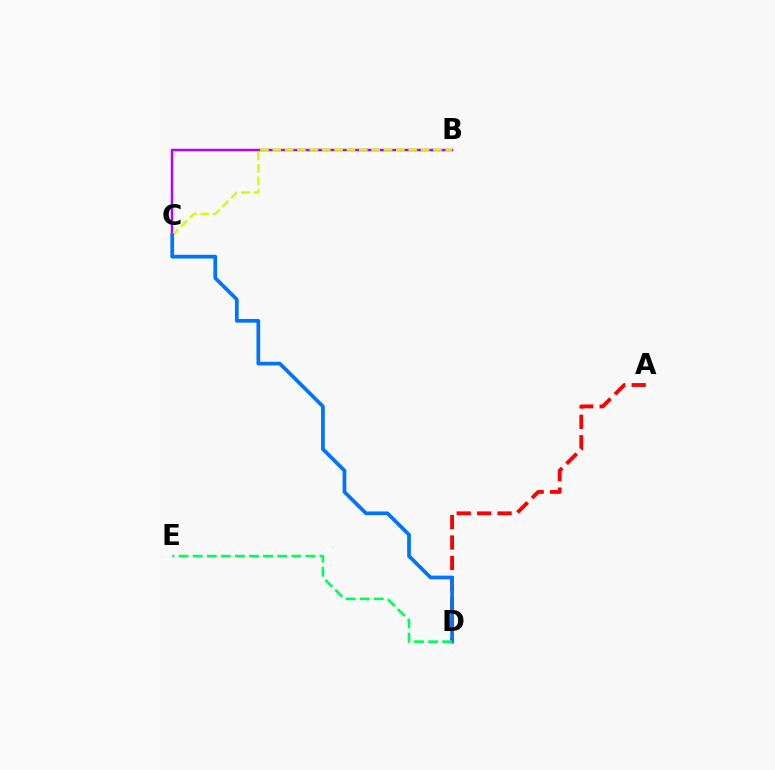{('B', 'C'): [{'color': '#b900ff', 'line_style': 'solid', 'thickness': 1.79}, {'color': '#d1ff00', 'line_style': 'dashed', 'thickness': 1.68}], ('A', 'D'): [{'color': '#ff0000', 'line_style': 'dashed', 'thickness': 2.78}], ('C', 'D'): [{'color': '#0074ff', 'line_style': 'solid', 'thickness': 2.68}], ('D', 'E'): [{'color': '#00ff5c', 'line_style': 'dashed', 'thickness': 1.91}]}